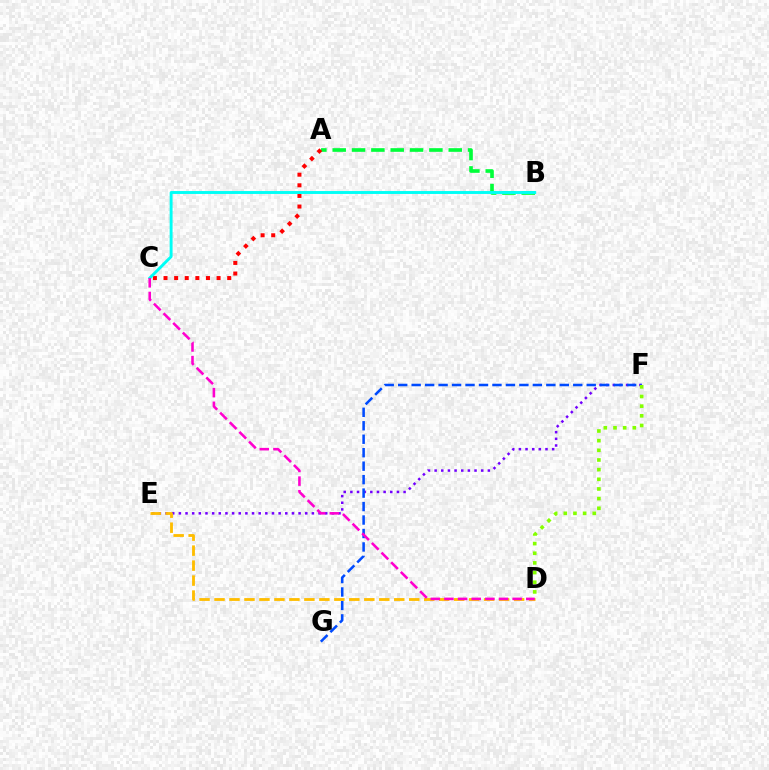{('E', 'F'): [{'color': '#7200ff', 'line_style': 'dotted', 'thickness': 1.81}], ('A', 'B'): [{'color': '#00ff39', 'line_style': 'dashed', 'thickness': 2.63}], ('A', 'C'): [{'color': '#ff0000', 'line_style': 'dotted', 'thickness': 2.88}], ('B', 'C'): [{'color': '#00fff6', 'line_style': 'solid', 'thickness': 2.09}], ('F', 'G'): [{'color': '#004bff', 'line_style': 'dashed', 'thickness': 1.83}], ('D', 'F'): [{'color': '#84ff00', 'line_style': 'dotted', 'thickness': 2.62}], ('D', 'E'): [{'color': '#ffbd00', 'line_style': 'dashed', 'thickness': 2.03}], ('C', 'D'): [{'color': '#ff00cf', 'line_style': 'dashed', 'thickness': 1.85}]}